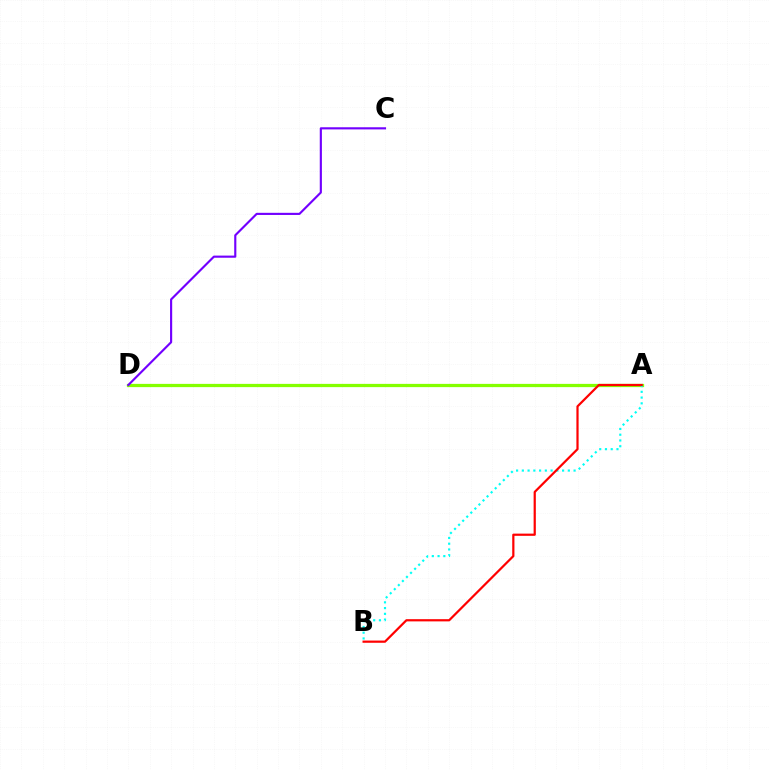{('A', 'D'): [{'color': '#84ff00', 'line_style': 'solid', 'thickness': 2.34}], ('A', 'B'): [{'color': '#00fff6', 'line_style': 'dotted', 'thickness': 1.56}, {'color': '#ff0000', 'line_style': 'solid', 'thickness': 1.59}], ('C', 'D'): [{'color': '#7200ff', 'line_style': 'solid', 'thickness': 1.54}]}